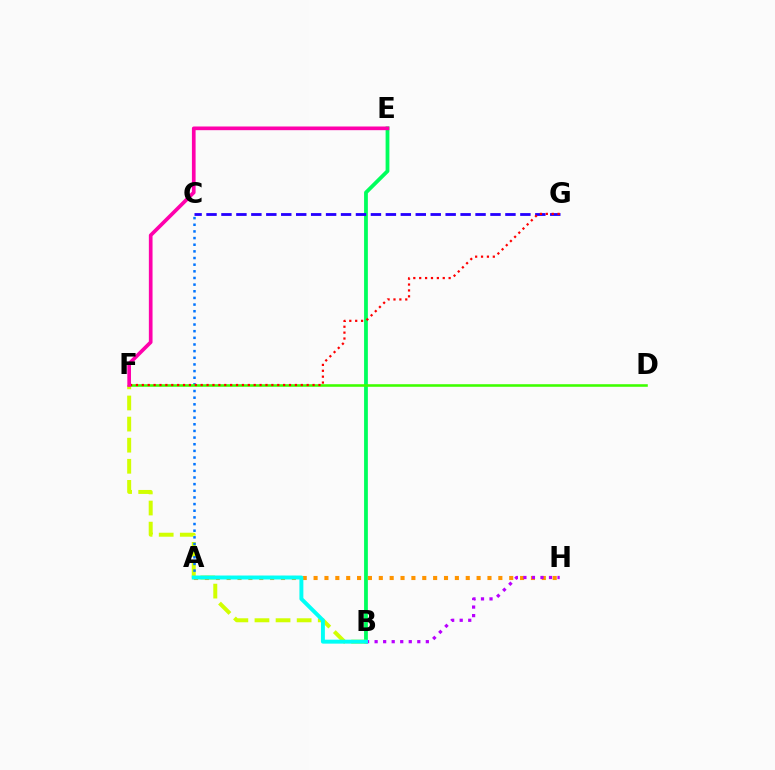{('B', 'E'): [{'color': '#00ff5c', 'line_style': 'solid', 'thickness': 2.72}], ('B', 'F'): [{'color': '#d1ff00', 'line_style': 'dashed', 'thickness': 2.87}], ('A', 'C'): [{'color': '#0074ff', 'line_style': 'dotted', 'thickness': 1.81}], ('D', 'F'): [{'color': '#3dff00', 'line_style': 'solid', 'thickness': 1.85}], ('C', 'G'): [{'color': '#2500ff', 'line_style': 'dashed', 'thickness': 2.03}], ('F', 'G'): [{'color': '#ff0000', 'line_style': 'dotted', 'thickness': 1.6}], ('A', 'H'): [{'color': '#ff9400', 'line_style': 'dotted', 'thickness': 2.95}], ('B', 'H'): [{'color': '#b900ff', 'line_style': 'dotted', 'thickness': 2.32}], ('E', 'F'): [{'color': '#ff00ac', 'line_style': 'solid', 'thickness': 2.65}], ('A', 'B'): [{'color': '#00fff6', 'line_style': 'solid', 'thickness': 2.84}]}